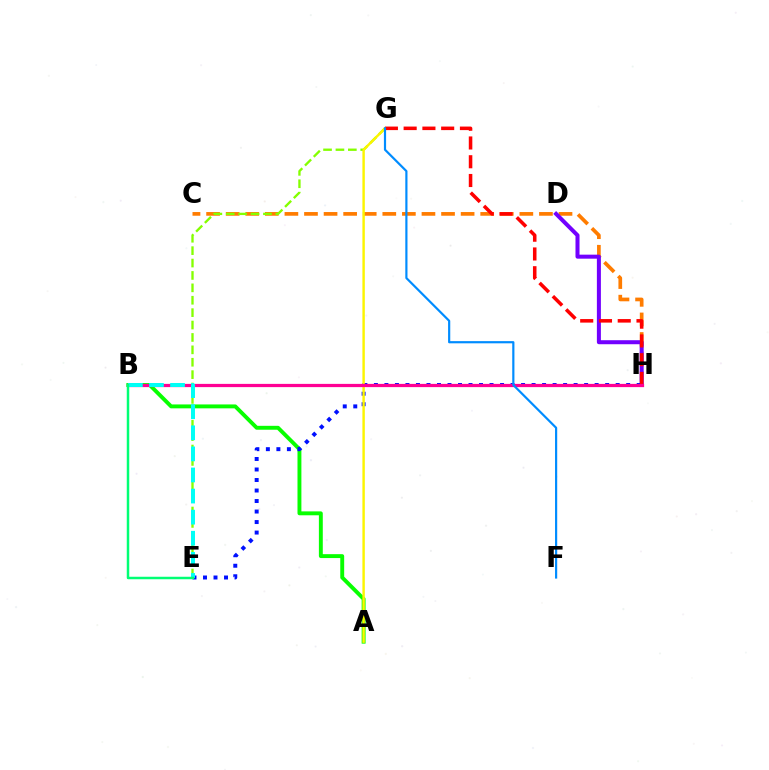{('C', 'H'): [{'color': '#ff7c00', 'line_style': 'dashed', 'thickness': 2.66}], ('A', 'B'): [{'color': '#08ff00', 'line_style': 'solid', 'thickness': 2.81}], ('E', 'G'): [{'color': '#84ff00', 'line_style': 'dashed', 'thickness': 1.68}], ('D', 'H'): [{'color': '#7200ff', 'line_style': 'solid', 'thickness': 2.89}], ('B', 'H'): [{'color': '#ee00ff', 'line_style': 'dashed', 'thickness': 2.02}, {'color': '#ff0094', 'line_style': 'solid', 'thickness': 2.33}], ('E', 'H'): [{'color': '#0010ff', 'line_style': 'dotted', 'thickness': 2.86}], ('A', 'G'): [{'color': '#fcf500', 'line_style': 'solid', 'thickness': 1.75}], ('G', 'H'): [{'color': '#ff0000', 'line_style': 'dashed', 'thickness': 2.55}], ('F', 'G'): [{'color': '#008cff', 'line_style': 'solid', 'thickness': 1.57}], ('B', 'E'): [{'color': '#00fff6', 'line_style': 'dashed', 'thickness': 2.86}, {'color': '#00ff74', 'line_style': 'solid', 'thickness': 1.79}]}